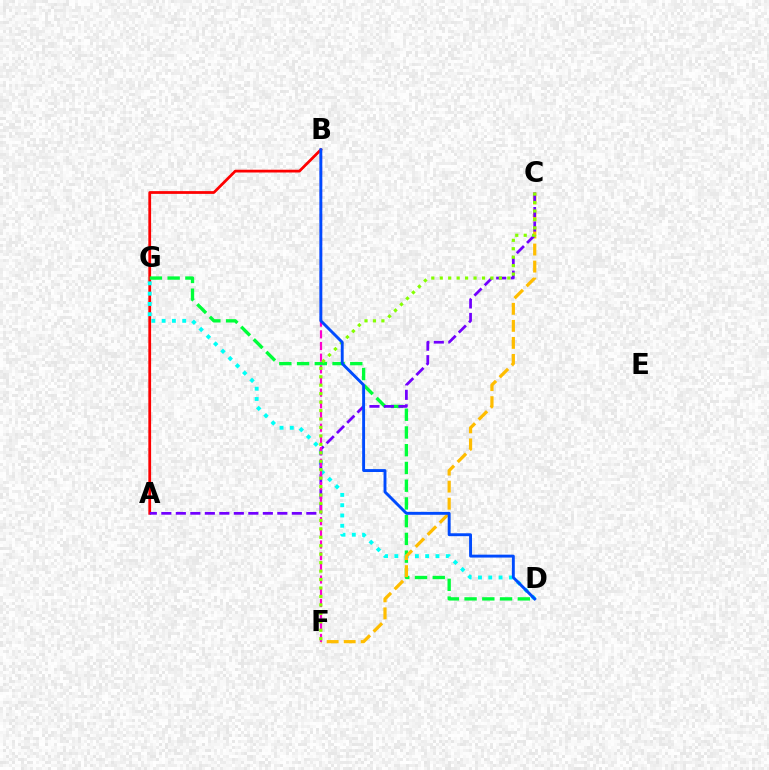{('A', 'B'): [{'color': '#ff0000', 'line_style': 'solid', 'thickness': 1.99}], ('D', 'G'): [{'color': '#00ff39', 'line_style': 'dashed', 'thickness': 2.41}, {'color': '#00fff6', 'line_style': 'dotted', 'thickness': 2.79}], ('C', 'F'): [{'color': '#ffbd00', 'line_style': 'dashed', 'thickness': 2.31}, {'color': '#84ff00', 'line_style': 'dotted', 'thickness': 2.3}], ('A', 'C'): [{'color': '#7200ff', 'line_style': 'dashed', 'thickness': 1.97}], ('B', 'F'): [{'color': '#ff00cf', 'line_style': 'dashed', 'thickness': 1.59}], ('B', 'D'): [{'color': '#004bff', 'line_style': 'solid', 'thickness': 2.09}]}